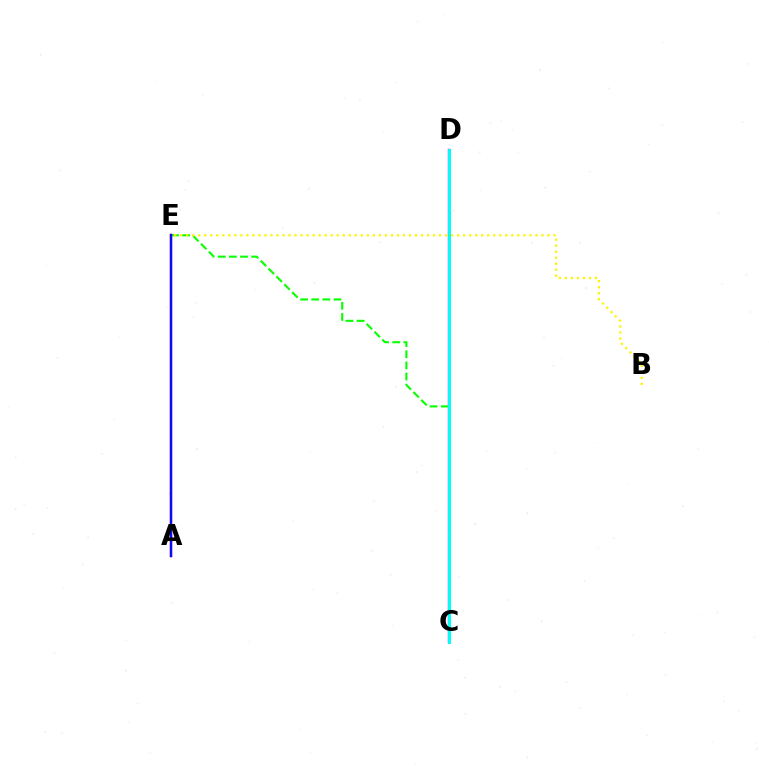{('C', 'D'): [{'color': '#ee00ff', 'line_style': 'solid', 'thickness': 1.74}, {'color': '#00fff6', 'line_style': 'solid', 'thickness': 2.11}], ('C', 'E'): [{'color': '#08ff00', 'line_style': 'dashed', 'thickness': 1.51}], ('A', 'E'): [{'color': '#ff0000', 'line_style': 'solid', 'thickness': 1.75}, {'color': '#0010ff', 'line_style': 'solid', 'thickness': 1.64}], ('B', 'E'): [{'color': '#fcf500', 'line_style': 'dotted', 'thickness': 1.64}]}